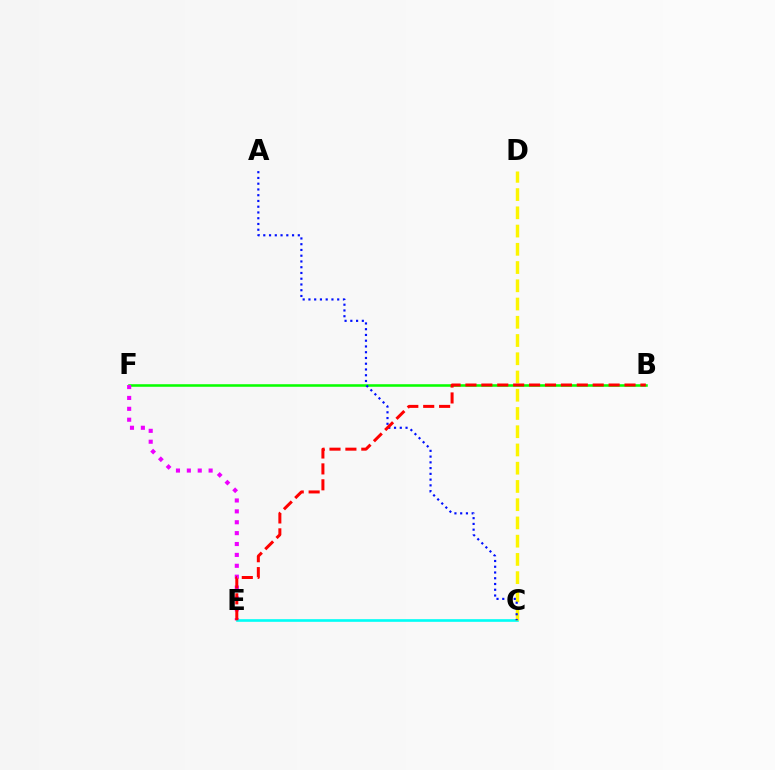{('B', 'F'): [{'color': '#08ff00', 'line_style': 'solid', 'thickness': 1.84}], ('E', 'F'): [{'color': '#ee00ff', 'line_style': 'dotted', 'thickness': 2.96}], ('C', 'E'): [{'color': '#00fff6', 'line_style': 'solid', 'thickness': 1.9}], ('C', 'D'): [{'color': '#fcf500', 'line_style': 'dashed', 'thickness': 2.48}], ('A', 'C'): [{'color': '#0010ff', 'line_style': 'dotted', 'thickness': 1.56}], ('B', 'E'): [{'color': '#ff0000', 'line_style': 'dashed', 'thickness': 2.16}]}